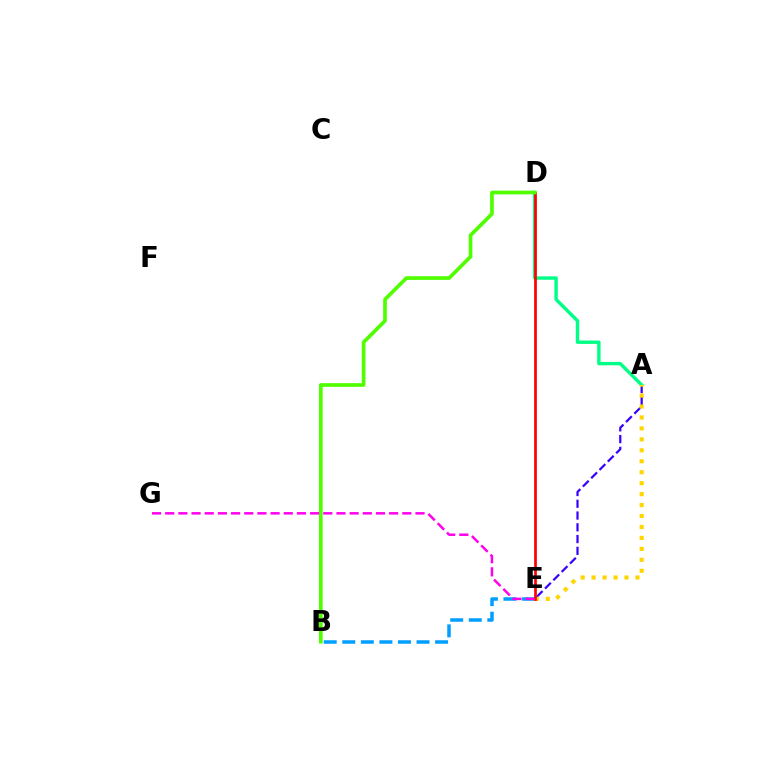{('A', 'D'): [{'color': '#00ff86', 'line_style': 'solid', 'thickness': 2.45}], ('B', 'E'): [{'color': '#009eff', 'line_style': 'dashed', 'thickness': 2.52}], ('A', 'E'): [{'color': '#3700ff', 'line_style': 'dashed', 'thickness': 1.6}, {'color': '#ffd500', 'line_style': 'dotted', 'thickness': 2.98}], ('D', 'E'): [{'color': '#ff0000', 'line_style': 'solid', 'thickness': 1.94}], ('B', 'D'): [{'color': '#4fff00', 'line_style': 'solid', 'thickness': 2.64}], ('E', 'G'): [{'color': '#ff00ed', 'line_style': 'dashed', 'thickness': 1.79}]}